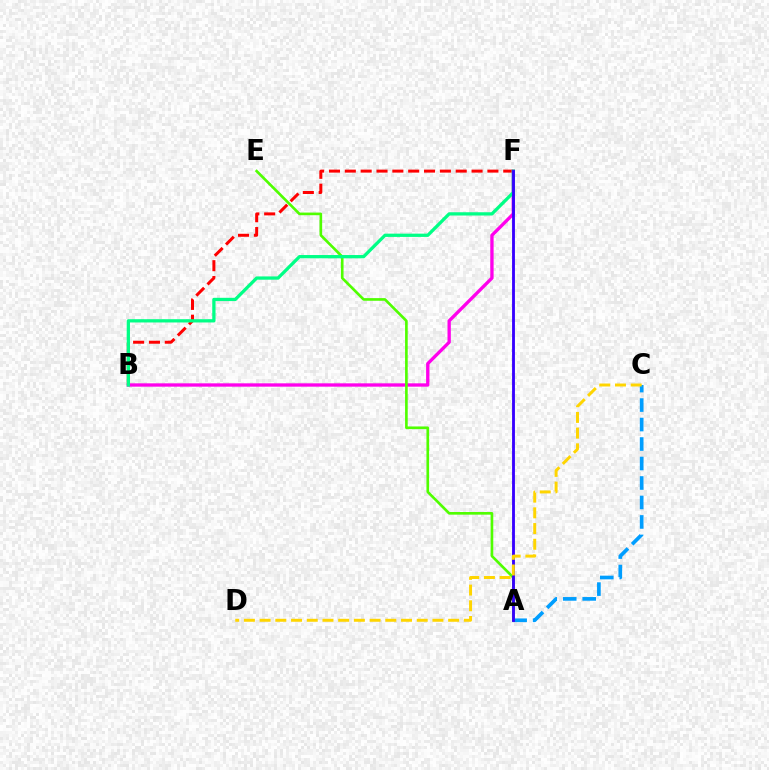{('B', 'F'): [{'color': '#ff0000', 'line_style': 'dashed', 'thickness': 2.15}, {'color': '#ff00ed', 'line_style': 'solid', 'thickness': 2.4}, {'color': '#00ff86', 'line_style': 'solid', 'thickness': 2.35}], ('A', 'C'): [{'color': '#009eff', 'line_style': 'dashed', 'thickness': 2.65}], ('A', 'E'): [{'color': '#4fff00', 'line_style': 'solid', 'thickness': 1.91}], ('A', 'F'): [{'color': '#3700ff', 'line_style': 'solid', 'thickness': 2.05}], ('C', 'D'): [{'color': '#ffd500', 'line_style': 'dashed', 'thickness': 2.13}]}